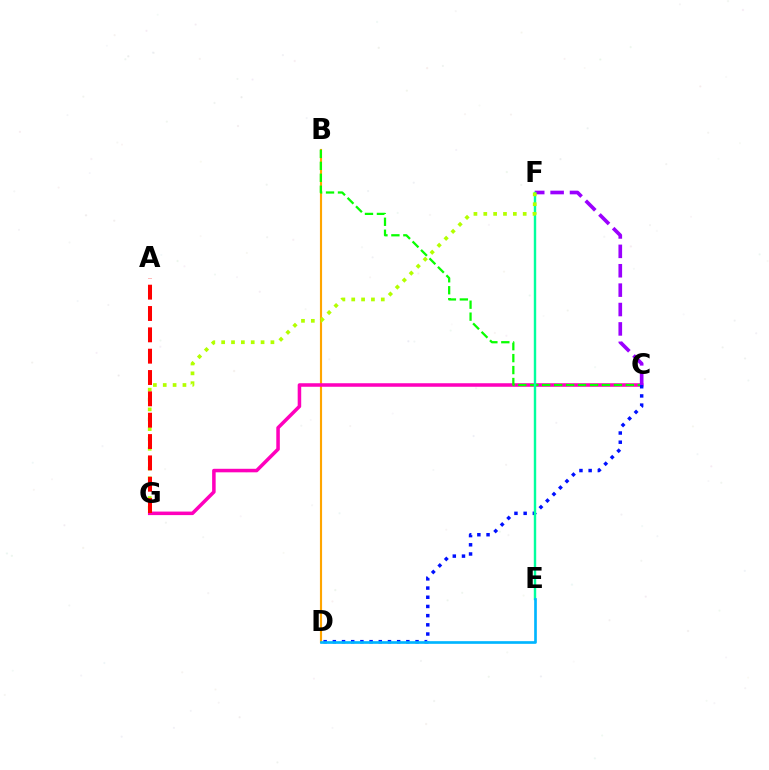{('B', 'D'): [{'color': '#ffa500', 'line_style': 'solid', 'thickness': 1.55}], ('C', 'G'): [{'color': '#ff00bd', 'line_style': 'solid', 'thickness': 2.54}], ('B', 'C'): [{'color': '#08ff00', 'line_style': 'dashed', 'thickness': 1.62}], ('C', 'D'): [{'color': '#0010ff', 'line_style': 'dotted', 'thickness': 2.5}], ('C', 'F'): [{'color': '#9b00ff', 'line_style': 'dashed', 'thickness': 2.63}], ('E', 'F'): [{'color': '#00ff9d', 'line_style': 'solid', 'thickness': 1.74}], ('F', 'G'): [{'color': '#b3ff00', 'line_style': 'dotted', 'thickness': 2.68}], ('D', 'E'): [{'color': '#00b5ff', 'line_style': 'solid', 'thickness': 1.92}], ('A', 'G'): [{'color': '#ff0000', 'line_style': 'dashed', 'thickness': 2.9}]}